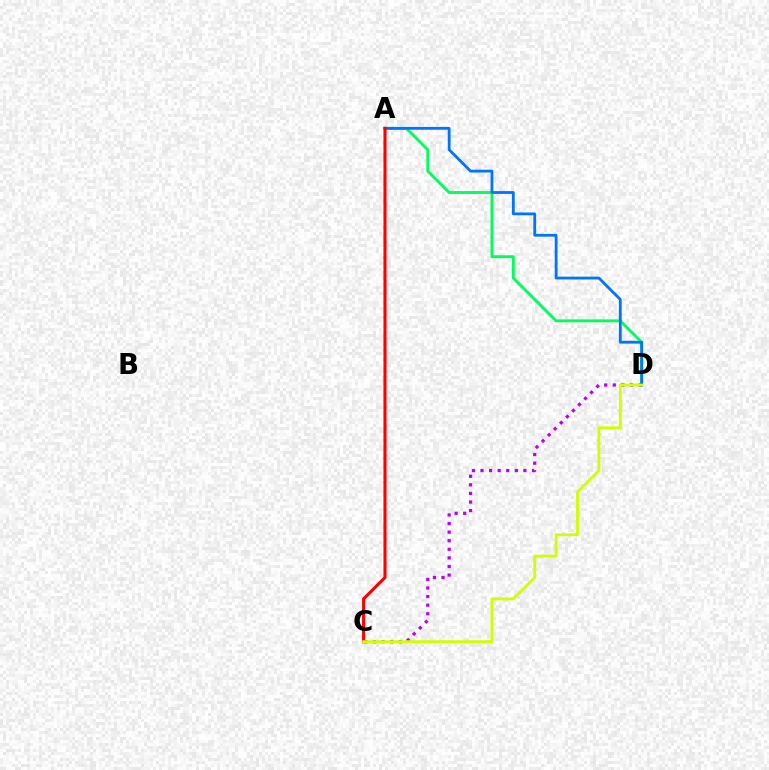{('A', 'D'): [{'color': '#00ff5c', 'line_style': 'solid', 'thickness': 2.06}, {'color': '#0074ff', 'line_style': 'solid', 'thickness': 2.01}], ('C', 'D'): [{'color': '#b900ff', 'line_style': 'dotted', 'thickness': 2.33}, {'color': '#d1ff00', 'line_style': 'solid', 'thickness': 2.02}], ('A', 'C'): [{'color': '#ff0000', 'line_style': 'solid', 'thickness': 2.23}]}